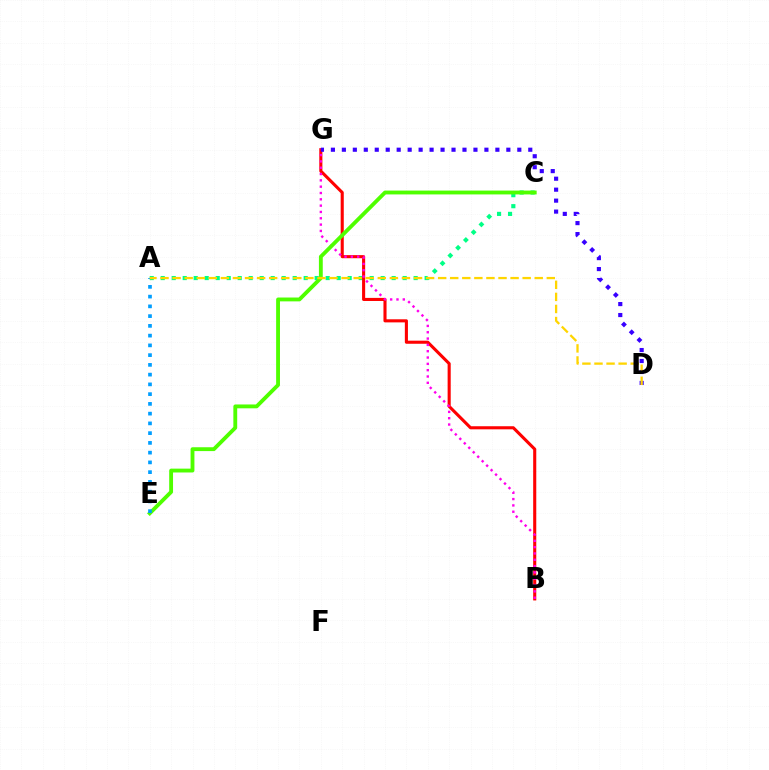{('A', 'C'): [{'color': '#00ff86', 'line_style': 'dotted', 'thickness': 2.99}], ('B', 'G'): [{'color': '#ff0000', 'line_style': 'solid', 'thickness': 2.22}, {'color': '#ff00ed', 'line_style': 'dotted', 'thickness': 1.72}], ('C', 'E'): [{'color': '#4fff00', 'line_style': 'solid', 'thickness': 2.77}], ('D', 'G'): [{'color': '#3700ff', 'line_style': 'dotted', 'thickness': 2.98}], ('A', 'E'): [{'color': '#009eff', 'line_style': 'dotted', 'thickness': 2.65}], ('A', 'D'): [{'color': '#ffd500', 'line_style': 'dashed', 'thickness': 1.64}]}